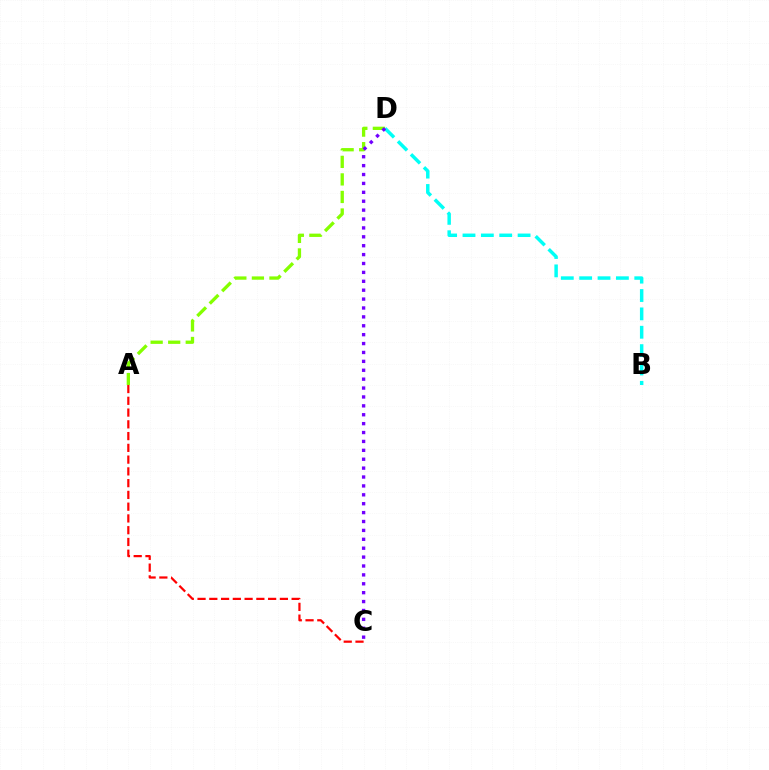{('A', 'D'): [{'color': '#84ff00', 'line_style': 'dashed', 'thickness': 2.38}], ('B', 'D'): [{'color': '#00fff6', 'line_style': 'dashed', 'thickness': 2.5}], ('C', 'D'): [{'color': '#7200ff', 'line_style': 'dotted', 'thickness': 2.42}], ('A', 'C'): [{'color': '#ff0000', 'line_style': 'dashed', 'thickness': 1.6}]}